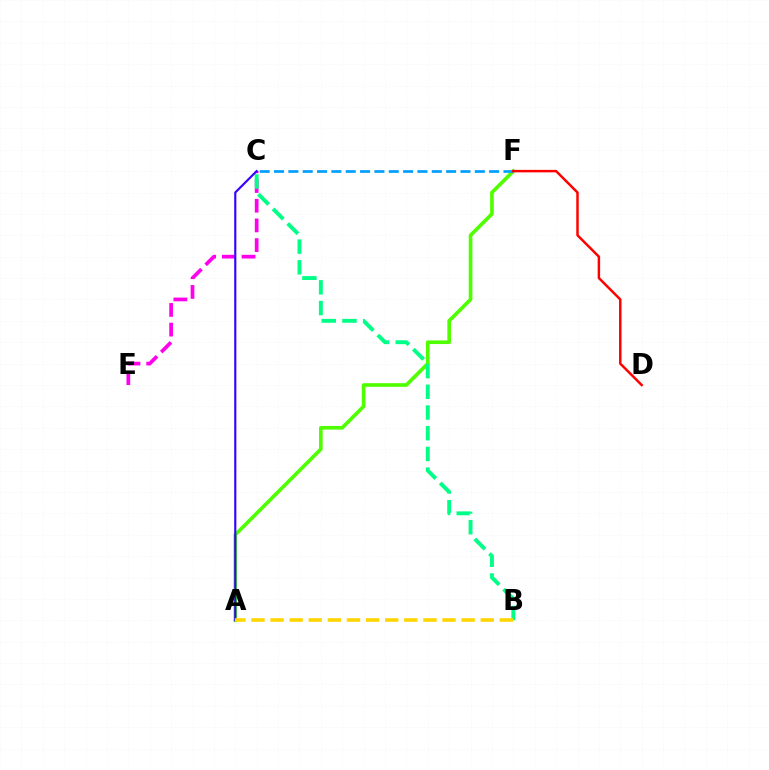{('A', 'F'): [{'color': '#4fff00', 'line_style': 'solid', 'thickness': 2.62}], ('C', 'F'): [{'color': '#009eff', 'line_style': 'dashed', 'thickness': 1.95}], ('C', 'E'): [{'color': '#ff00ed', 'line_style': 'dashed', 'thickness': 2.68}], ('B', 'C'): [{'color': '#00ff86', 'line_style': 'dashed', 'thickness': 2.81}], ('A', 'C'): [{'color': '#3700ff', 'line_style': 'solid', 'thickness': 1.55}], ('A', 'B'): [{'color': '#ffd500', 'line_style': 'dashed', 'thickness': 2.6}], ('D', 'F'): [{'color': '#ff0000', 'line_style': 'solid', 'thickness': 1.78}]}